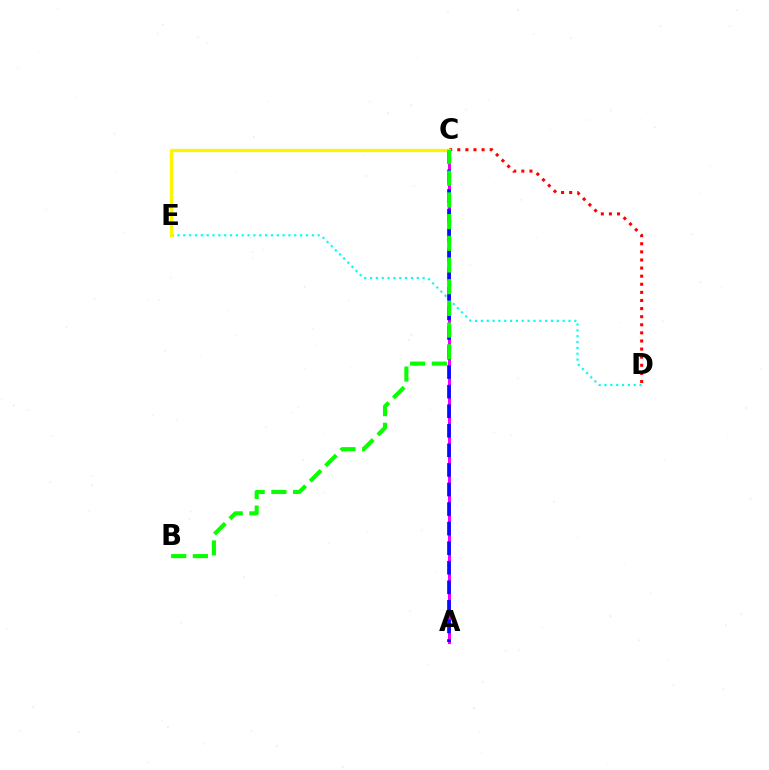{('A', 'C'): [{'color': '#ee00ff', 'line_style': 'solid', 'thickness': 2.15}, {'color': '#0010ff', 'line_style': 'dashed', 'thickness': 2.66}], ('D', 'E'): [{'color': '#00fff6', 'line_style': 'dotted', 'thickness': 1.59}], ('C', 'D'): [{'color': '#ff0000', 'line_style': 'dotted', 'thickness': 2.2}], ('C', 'E'): [{'color': '#fcf500', 'line_style': 'solid', 'thickness': 2.39}], ('B', 'C'): [{'color': '#08ff00', 'line_style': 'dashed', 'thickness': 2.95}]}